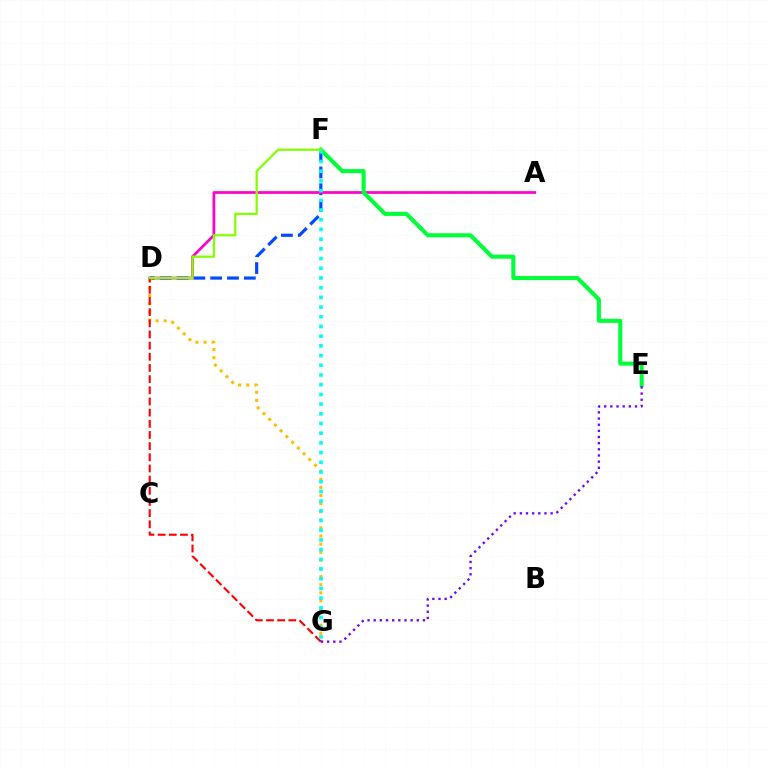{('D', 'F'): [{'color': '#004bff', 'line_style': 'dashed', 'thickness': 2.29}, {'color': '#84ff00', 'line_style': 'solid', 'thickness': 1.63}], ('A', 'D'): [{'color': '#ff00cf', 'line_style': 'solid', 'thickness': 1.97}], ('D', 'G'): [{'color': '#ffbd00', 'line_style': 'dotted', 'thickness': 2.2}, {'color': '#ff0000', 'line_style': 'dashed', 'thickness': 1.52}], ('E', 'F'): [{'color': '#00ff39', 'line_style': 'solid', 'thickness': 2.93}], ('F', 'G'): [{'color': '#00fff6', 'line_style': 'dotted', 'thickness': 2.64}], ('E', 'G'): [{'color': '#7200ff', 'line_style': 'dotted', 'thickness': 1.67}]}